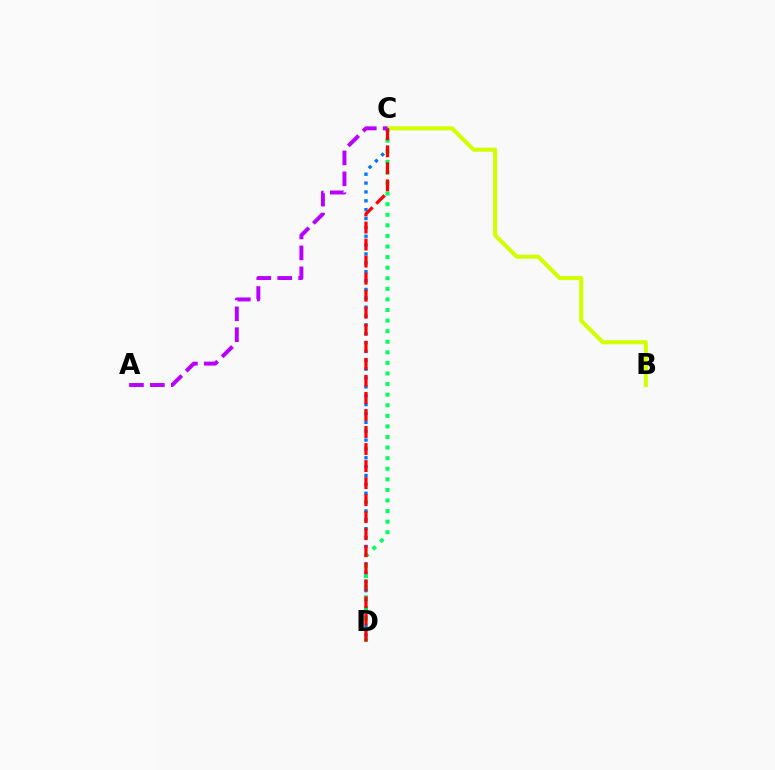{('C', 'D'): [{'color': '#0074ff', 'line_style': 'dotted', 'thickness': 2.41}, {'color': '#00ff5c', 'line_style': 'dotted', 'thickness': 2.88}, {'color': '#ff0000', 'line_style': 'dashed', 'thickness': 2.31}], ('B', 'C'): [{'color': '#d1ff00', 'line_style': 'solid', 'thickness': 2.92}], ('A', 'C'): [{'color': '#b900ff', 'line_style': 'dashed', 'thickness': 2.84}]}